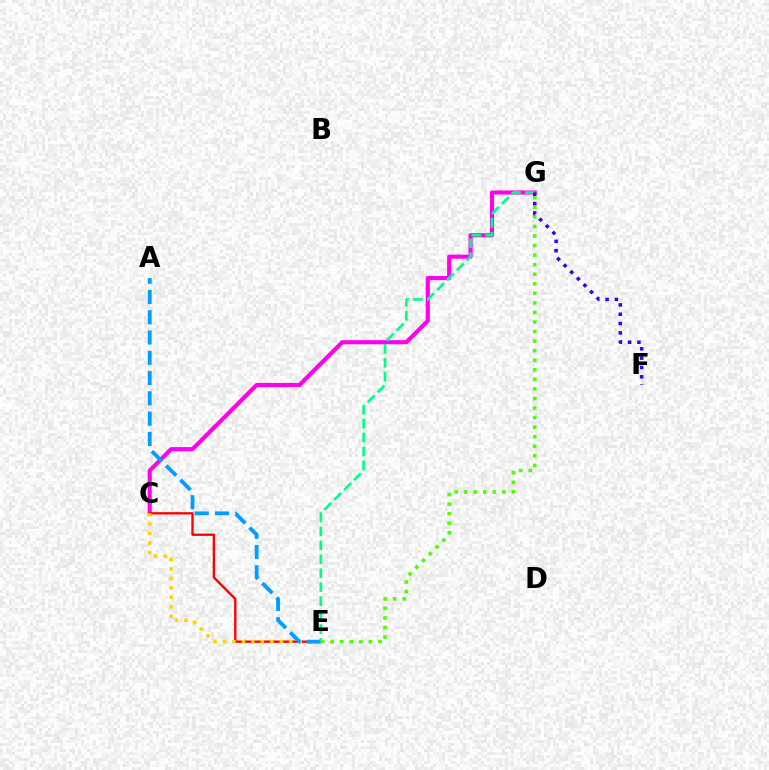{('C', 'G'): [{'color': '#ff00ed', 'line_style': 'solid', 'thickness': 2.96}], ('C', 'E'): [{'color': '#ff0000', 'line_style': 'solid', 'thickness': 1.69}, {'color': '#ffd500', 'line_style': 'dotted', 'thickness': 2.57}], ('A', 'E'): [{'color': '#009eff', 'line_style': 'dashed', 'thickness': 2.75}], ('E', 'G'): [{'color': '#00ff86', 'line_style': 'dashed', 'thickness': 1.89}, {'color': '#4fff00', 'line_style': 'dotted', 'thickness': 2.6}], ('F', 'G'): [{'color': '#3700ff', 'line_style': 'dotted', 'thickness': 2.53}]}